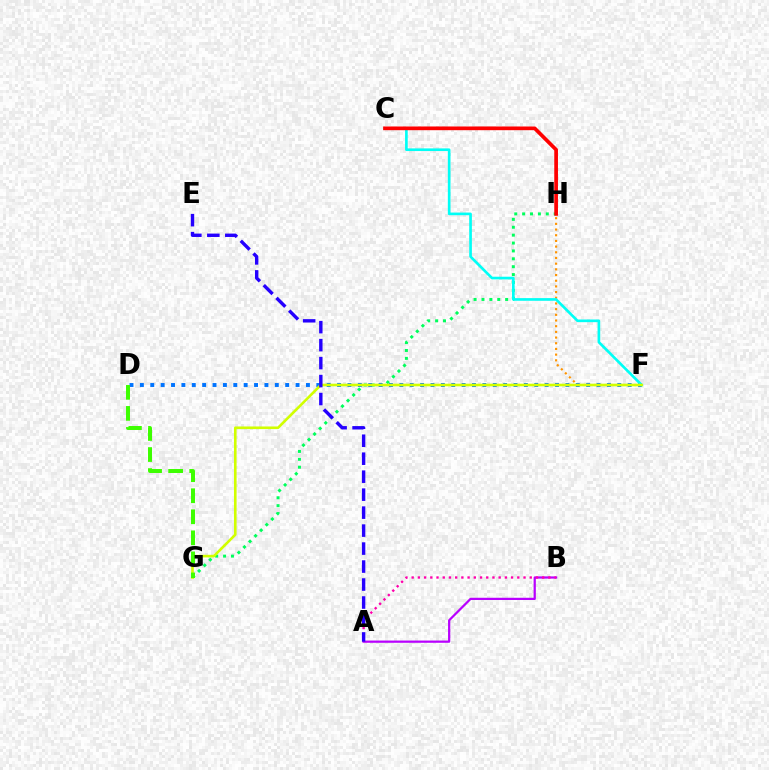{('G', 'H'): [{'color': '#00ff5c', 'line_style': 'dotted', 'thickness': 2.14}], ('F', 'H'): [{'color': '#ff9400', 'line_style': 'dotted', 'thickness': 1.54}], ('D', 'F'): [{'color': '#0074ff', 'line_style': 'dotted', 'thickness': 2.82}], ('A', 'B'): [{'color': '#b900ff', 'line_style': 'solid', 'thickness': 1.61}, {'color': '#ff00ac', 'line_style': 'dotted', 'thickness': 1.69}], ('C', 'F'): [{'color': '#00fff6', 'line_style': 'solid', 'thickness': 1.91}], ('C', 'H'): [{'color': '#ff0000', 'line_style': 'solid', 'thickness': 2.67}], ('F', 'G'): [{'color': '#d1ff00', 'line_style': 'solid', 'thickness': 1.88}], ('A', 'E'): [{'color': '#2500ff', 'line_style': 'dashed', 'thickness': 2.44}], ('D', 'G'): [{'color': '#3dff00', 'line_style': 'dashed', 'thickness': 2.86}]}